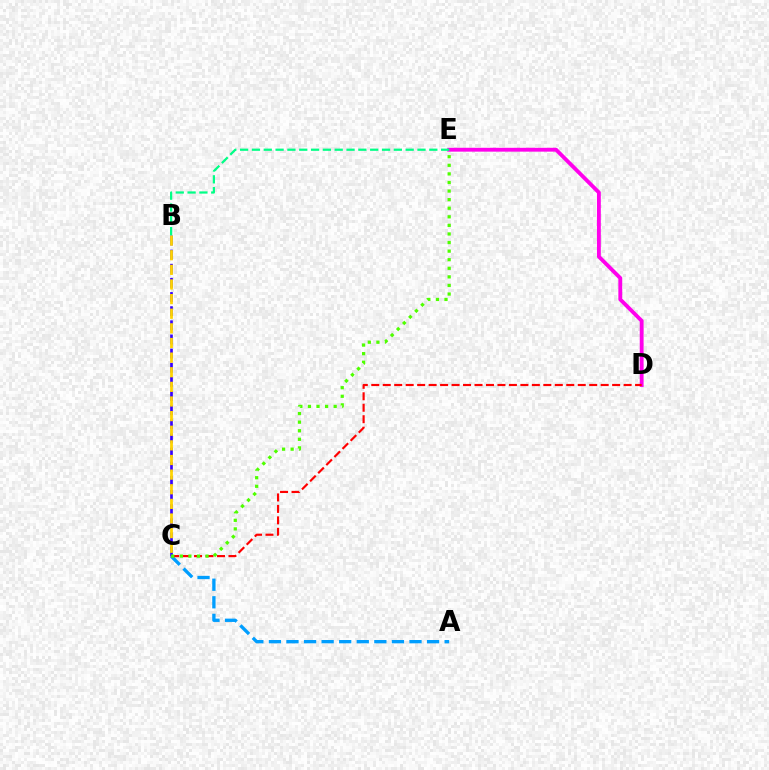{('D', 'E'): [{'color': '#ff00ed', 'line_style': 'solid', 'thickness': 2.77}], ('A', 'C'): [{'color': '#009eff', 'line_style': 'dashed', 'thickness': 2.39}], ('C', 'D'): [{'color': '#ff0000', 'line_style': 'dashed', 'thickness': 1.56}], ('B', 'C'): [{'color': '#3700ff', 'line_style': 'dashed', 'thickness': 1.92}, {'color': '#ffd500', 'line_style': 'dashed', 'thickness': 1.99}], ('C', 'E'): [{'color': '#4fff00', 'line_style': 'dotted', 'thickness': 2.33}], ('B', 'E'): [{'color': '#00ff86', 'line_style': 'dashed', 'thickness': 1.61}]}